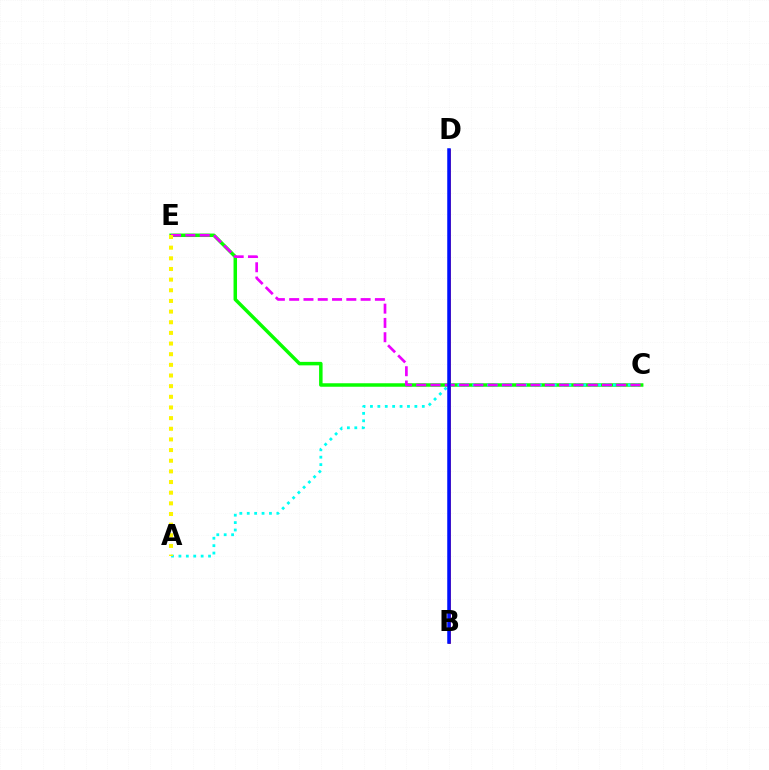{('B', 'D'): [{'color': '#ff0000', 'line_style': 'solid', 'thickness': 1.93}, {'color': '#0010ff', 'line_style': 'solid', 'thickness': 2.53}], ('C', 'E'): [{'color': '#08ff00', 'line_style': 'solid', 'thickness': 2.51}, {'color': '#ee00ff', 'line_style': 'dashed', 'thickness': 1.94}], ('A', 'C'): [{'color': '#00fff6', 'line_style': 'dotted', 'thickness': 2.01}], ('A', 'E'): [{'color': '#fcf500', 'line_style': 'dotted', 'thickness': 2.89}]}